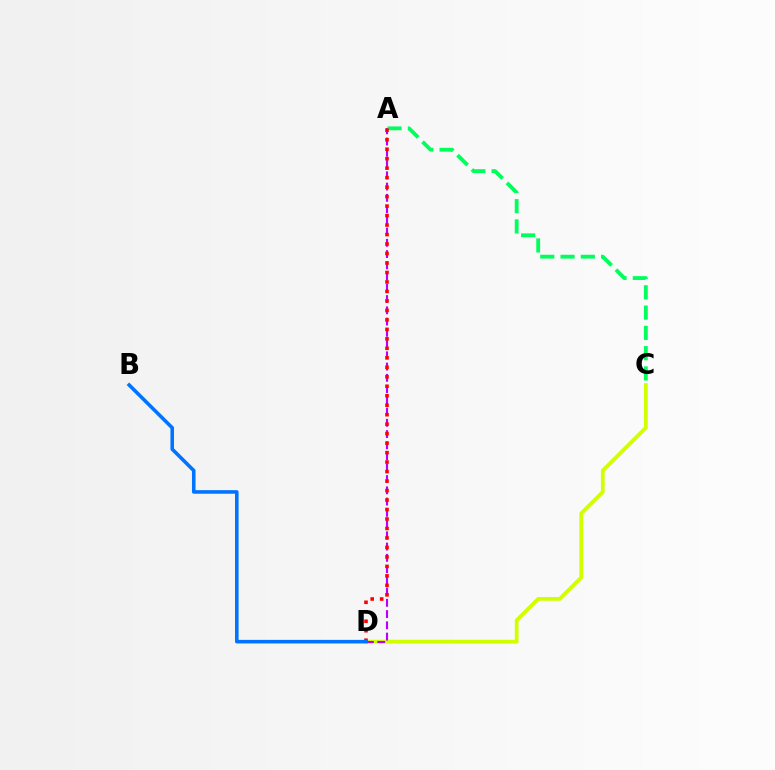{('C', 'D'): [{'color': '#d1ff00', 'line_style': 'solid', 'thickness': 2.72}], ('A', 'D'): [{'color': '#b900ff', 'line_style': 'dashed', 'thickness': 1.53}, {'color': '#ff0000', 'line_style': 'dotted', 'thickness': 2.58}], ('A', 'C'): [{'color': '#00ff5c', 'line_style': 'dashed', 'thickness': 2.75}], ('B', 'D'): [{'color': '#0074ff', 'line_style': 'solid', 'thickness': 2.57}]}